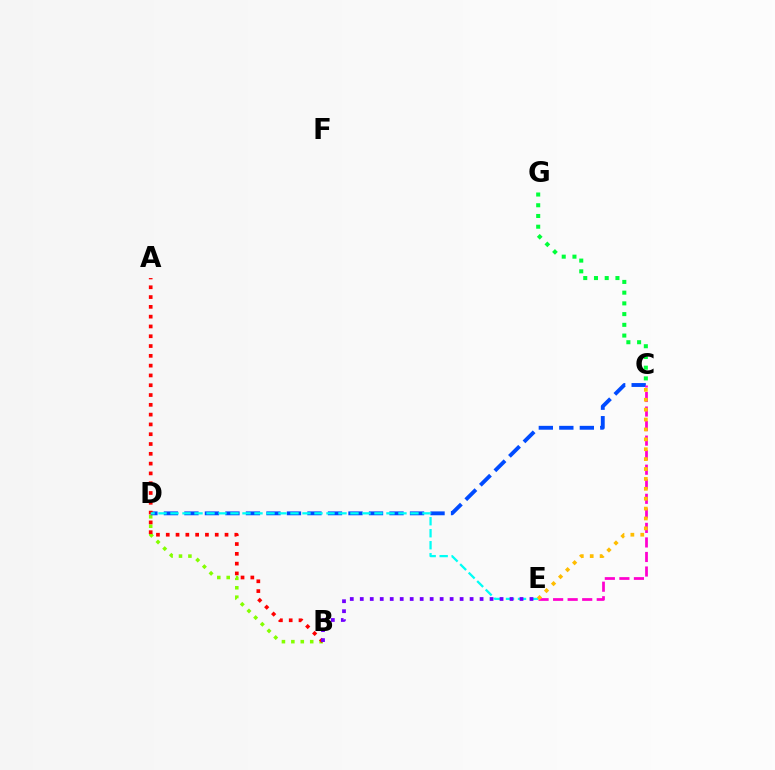{('B', 'D'): [{'color': '#84ff00', 'line_style': 'dotted', 'thickness': 2.56}], ('C', 'D'): [{'color': '#004bff', 'line_style': 'dashed', 'thickness': 2.79}], ('A', 'B'): [{'color': '#ff0000', 'line_style': 'dotted', 'thickness': 2.66}], ('C', 'G'): [{'color': '#00ff39', 'line_style': 'dotted', 'thickness': 2.92}], ('D', 'E'): [{'color': '#00fff6', 'line_style': 'dashed', 'thickness': 1.63}], ('C', 'E'): [{'color': '#ff00cf', 'line_style': 'dashed', 'thickness': 1.98}, {'color': '#ffbd00', 'line_style': 'dotted', 'thickness': 2.69}], ('B', 'E'): [{'color': '#7200ff', 'line_style': 'dotted', 'thickness': 2.71}]}